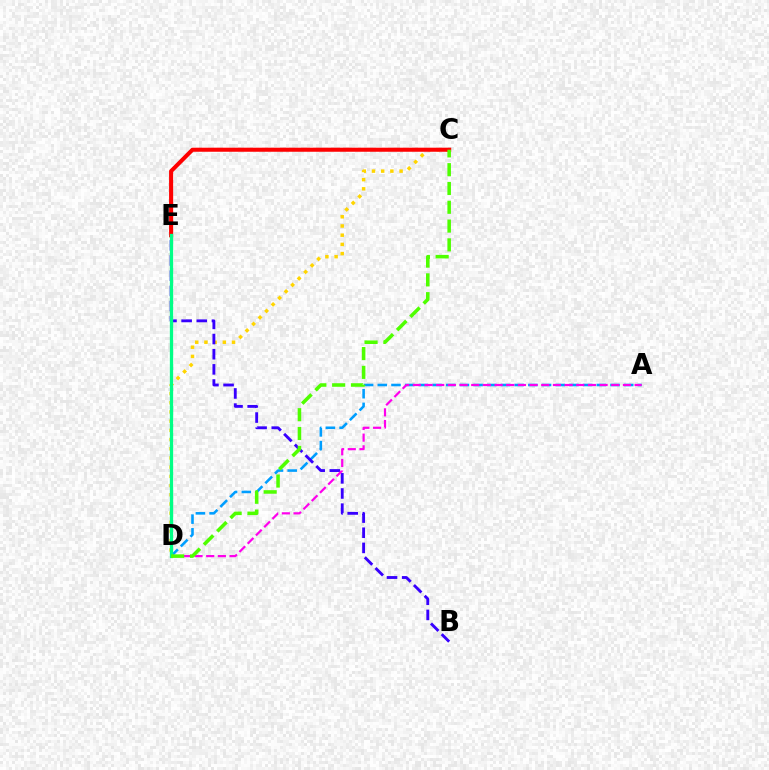{('C', 'D'): [{'color': '#ffd500', 'line_style': 'dotted', 'thickness': 2.5}, {'color': '#4fff00', 'line_style': 'dashed', 'thickness': 2.55}], ('A', 'D'): [{'color': '#009eff', 'line_style': 'dashed', 'thickness': 1.86}, {'color': '#ff00ed', 'line_style': 'dashed', 'thickness': 1.59}], ('C', 'E'): [{'color': '#ff0000', 'line_style': 'solid', 'thickness': 2.92}], ('B', 'E'): [{'color': '#3700ff', 'line_style': 'dashed', 'thickness': 2.06}], ('D', 'E'): [{'color': '#00ff86', 'line_style': 'solid', 'thickness': 2.37}]}